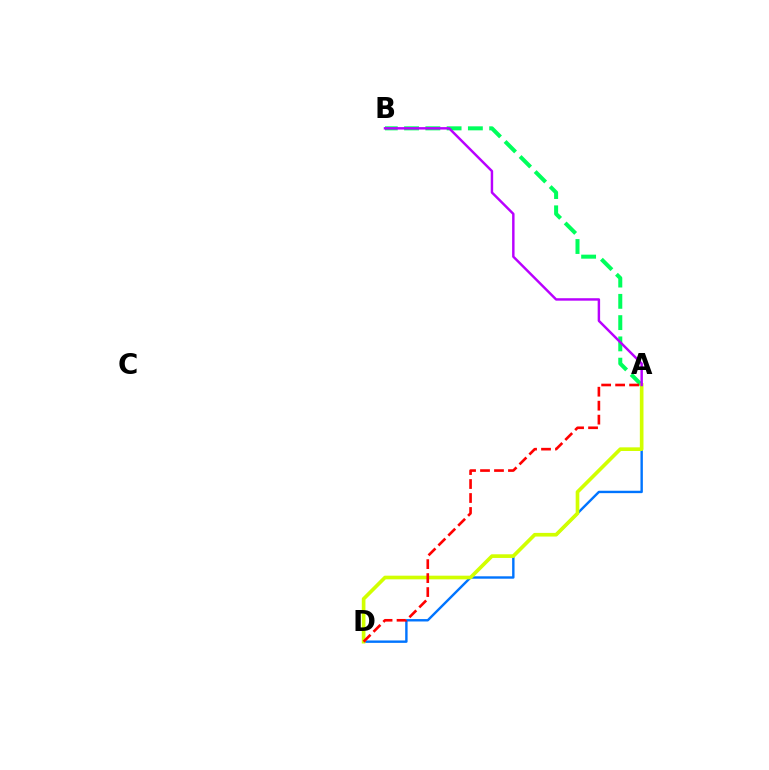{('A', 'B'): [{'color': '#00ff5c', 'line_style': 'dashed', 'thickness': 2.89}, {'color': '#b900ff', 'line_style': 'solid', 'thickness': 1.76}], ('A', 'D'): [{'color': '#0074ff', 'line_style': 'solid', 'thickness': 1.73}, {'color': '#d1ff00', 'line_style': 'solid', 'thickness': 2.63}, {'color': '#ff0000', 'line_style': 'dashed', 'thickness': 1.9}]}